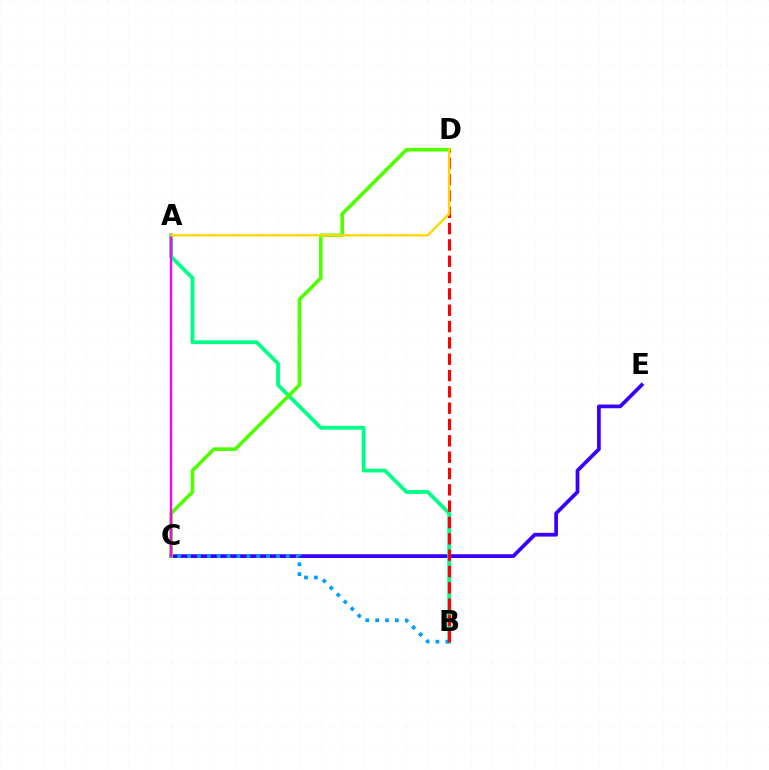{('C', 'E'): [{'color': '#3700ff', 'line_style': 'solid', 'thickness': 2.69}], ('A', 'B'): [{'color': '#00ff86', 'line_style': 'solid', 'thickness': 2.75}], ('C', 'D'): [{'color': '#4fff00', 'line_style': 'solid', 'thickness': 2.59}], ('B', 'C'): [{'color': '#009eff', 'line_style': 'dotted', 'thickness': 2.68}], ('B', 'D'): [{'color': '#ff0000', 'line_style': 'dashed', 'thickness': 2.22}], ('A', 'C'): [{'color': '#ff00ed', 'line_style': 'solid', 'thickness': 1.7}], ('A', 'D'): [{'color': '#ffd500', 'line_style': 'solid', 'thickness': 1.69}]}